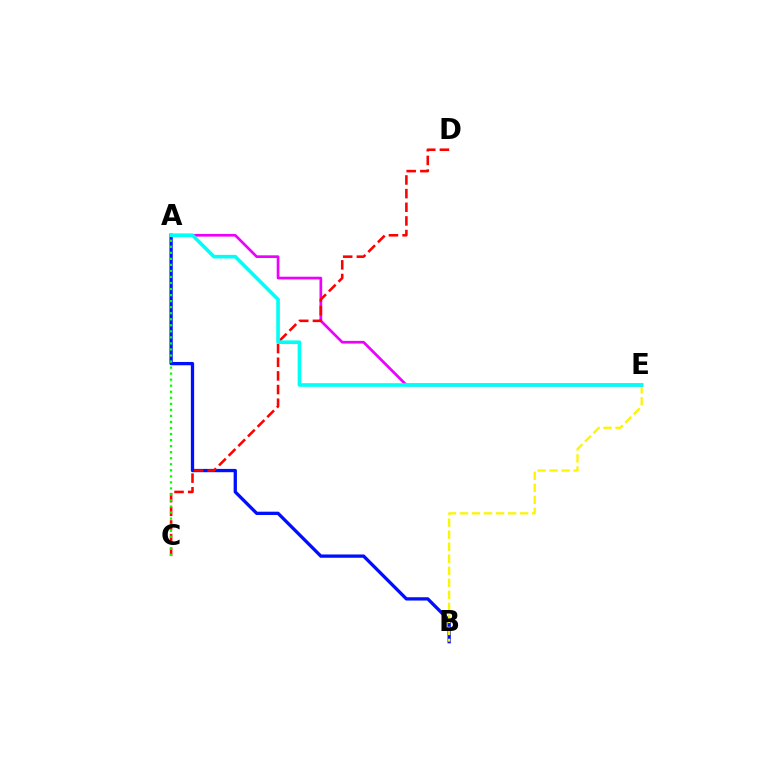{('A', 'B'): [{'color': '#0010ff', 'line_style': 'solid', 'thickness': 2.38}], ('B', 'E'): [{'color': '#fcf500', 'line_style': 'dashed', 'thickness': 1.63}], ('A', 'E'): [{'color': '#ee00ff', 'line_style': 'solid', 'thickness': 1.94}, {'color': '#00fff6', 'line_style': 'solid', 'thickness': 2.61}], ('C', 'D'): [{'color': '#ff0000', 'line_style': 'dashed', 'thickness': 1.85}], ('A', 'C'): [{'color': '#08ff00', 'line_style': 'dotted', 'thickness': 1.64}]}